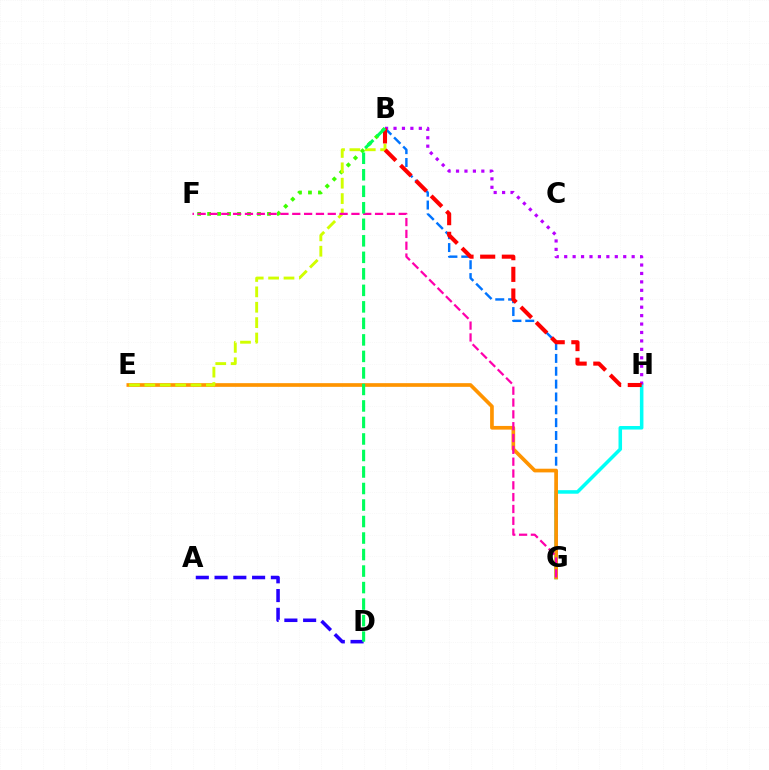{('B', 'F'): [{'color': '#3dff00', 'line_style': 'dotted', 'thickness': 2.71}], ('G', 'H'): [{'color': '#00fff6', 'line_style': 'solid', 'thickness': 2.55}], ('A', 'D'): [{'color': '#2500ff', 'line_style': 'dashed', 'thickness': 2.55}], ('B', 'G'): [{'color': '#0074ff', 'line_style': 'dashed', 'thickness': 1.75}], ('E', 'G'): [{'color': '#ff9400', 'line_style': 'solid', 'thickness': 2.65}], ('B', 'E'): [{'color': '#d1ff00', 'line_style': 'dashed', 'thickness': 2.09}], ('B', 'H'): [{'color': '#b900ff', 'line_style': 'dotted', 'thickness': 2.29}, {'color': '#ff0000', 'line_style': 'dashed', 'thickness': 2.94}], ('F', 'G'): [{'color': '#ff00ac', 'line_style': 'dashed', 'thickness': 1.61}], ('B', 'D'): [{'color': '#00ff5c', 'line_style': 'dashed', 'thickness': 2.24}]}